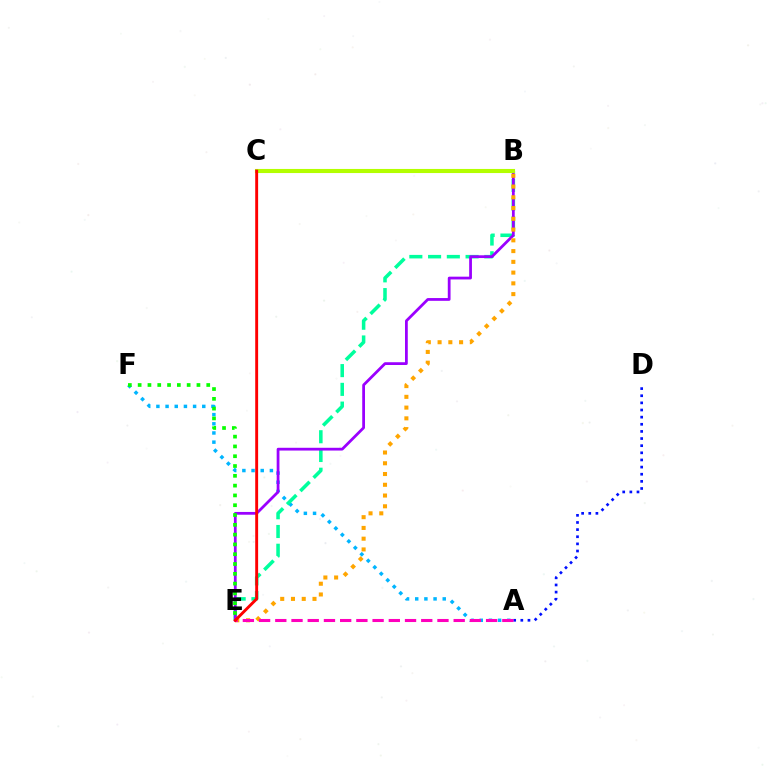{('A', 'F'): [{'color': '#00b5ff', 'line_style': 'dotted', 'thickness': 2.49}], ('B', 'E'): [{'color': '#00ff9d', 'line_style': 'dashed', 'thickness': 2.55}, {'color': '#9b00ff', 'line_style': 'solid', 'thickness': 1.99}, {'color': '#ffa500', 'line_style': 'dotted', 'thickness': 2.92}], ('E', 'F'): [{'color': '#08ff00', 'line_style': 'dotted', 'thickness': 2.66}], ('B', 'C'): [{'color': '#b3ff00', 'line_style': 'solid', 'thickness': 2.95}], ('A', 'D'): [{'color': '#0010ff', 'line_style': 'dotted', 'thickness': 1.94}], ('A', 'E'): [{'color': '#ff00bd', 'line_style': 'dashed', 'thickness': 2.2}], ('C', 'E'): [{'color': '#ff0000', 'line_style': 'solid', 'thickness': 2.09}]}